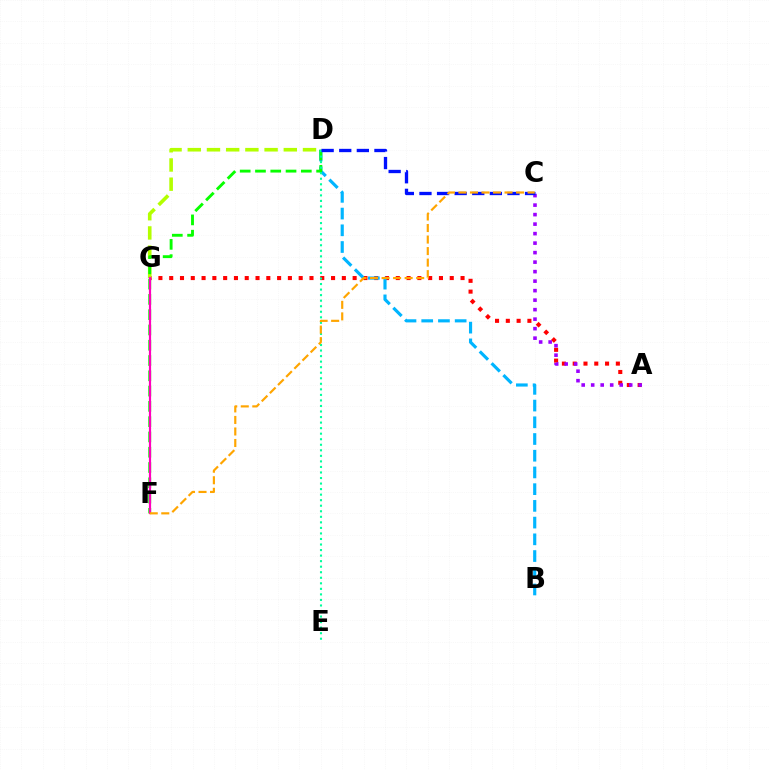{('A', 'G'): [{'color': '#ff0000', 'line_style': 'dotted', 'thickness': 2.93}], ('B', 'D'): [{'color': '#00b5ff', 'line_style': 'dashed', 'thickness': 2.27}], ('D', 'G'): [{'color': '#b3ff00', 'line_style': 'dashed', 'thickness': 2.61}], ('D', 'F'): [{'color': '#08ff00', 'line_style': 'dashed', 'thickness': 2.08}], ('A', 'C'): [{'color': '#9b00ff', 'line_style': 'dotted', 'thickness': 2.58}], ('D', 'E'): [{'color': '#00ff9d', 'line_style': 'dotted', 'thickness': 1.51}], ('F', 'G'): [{'color': '#ff00bd', 'line_style': 'solid', 'thickness': 1.58}], ('C', 'D'): [{'color': '#0010ff', 'line_style': 'dashed', 'thickness': 2.39}], ('C', 'F'): [{'color': '#ffa500', 'line_style': 'dashed', 'thickness': 1.57}]}